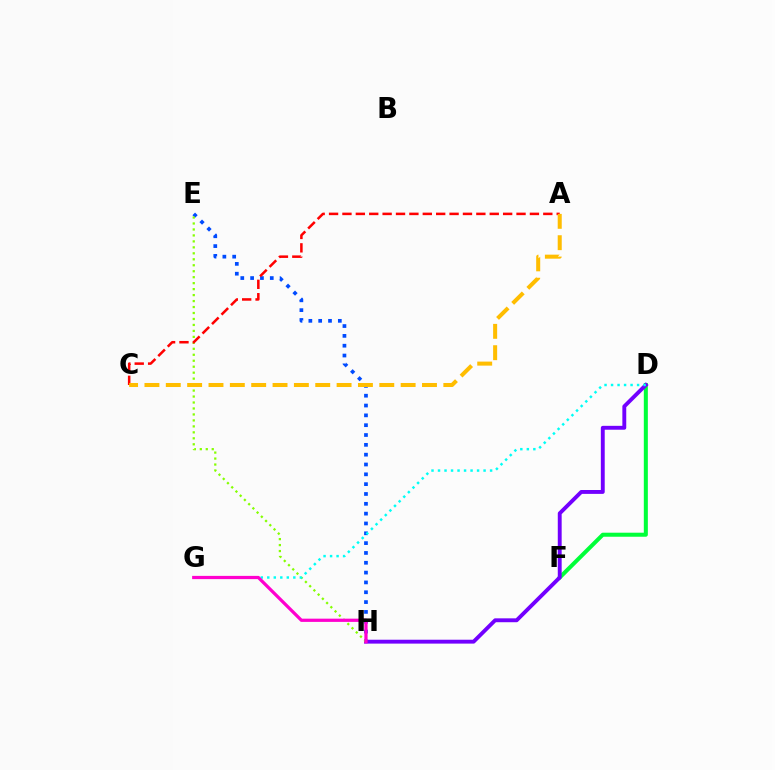{('D', 'F'): [{'color': '#00ff39', 'line_style': 'solid', 'thickness': 2.9}], ('E', 'H'): [{'color': '#004bff', 'line_style': 'dotted', 'thickness': 2.67}, {'color': '#84ff00', 'line_style': 'dotted', 'thickness': 1.62}], ('D', 'H'): [{'color': '#7200ff', 'line_style': 'solid', 'thickness': 2.8}], ('D', 'G'): [{'color': '#00fff6', 'line_style': 'dotted', 'thickness': 1.77}], ('A', 'C'): [{'color': '#ff0000', 'line_style': 'dashed', 'thickness': 1.82}, {'color': '#ffbd00', 'line_style': 'dashed', 'thickness': 2.9}], ('G', 'H'): [{'color': '#ff00cf', 'line_style': 'solid', 'thickness': 2.33}]}